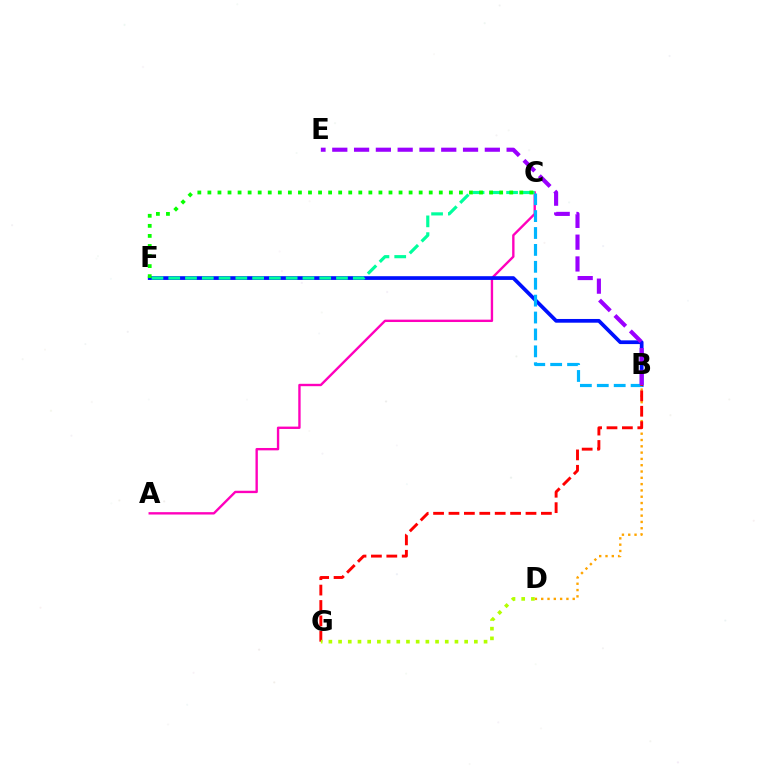{('A', 'C'): [{'color': '#ff00bd', 'line_style': 'solid', 'thickness': 1.71}], ('B', 'F'): [{'color': '#0010ff', 'line_style': 'solid', 'thickness': 2.68}], ('B', 'C'): [{'color': '#00b5ff', 'line_style': 'dashed', 'thickness': 2.3}], ('B', 'D'): [{'color': '#ffa500', 'line_style': 'dotted', 'thickness': 1.71}], ('B', 'G'): [{'color': '#ff0000', 'line_style': 'dashed', 'thickness': 2.09}], ('B', 'E'): [{'color': '#9b00ff', 'line_style': 'dashed', 'thickness': 2.96}], ('D', 'G'): [{'color': '#b3ff00', 'line_style': 'dotted', 'thickness': 2.64}], ('C', 'F'): [{'color': '#00ff9d', 'line_style': 'dashed', 'thickness': 2.28}, {'color': '#08ff00', 'line_style': 'dotted', 'thickness': 2.73}]}